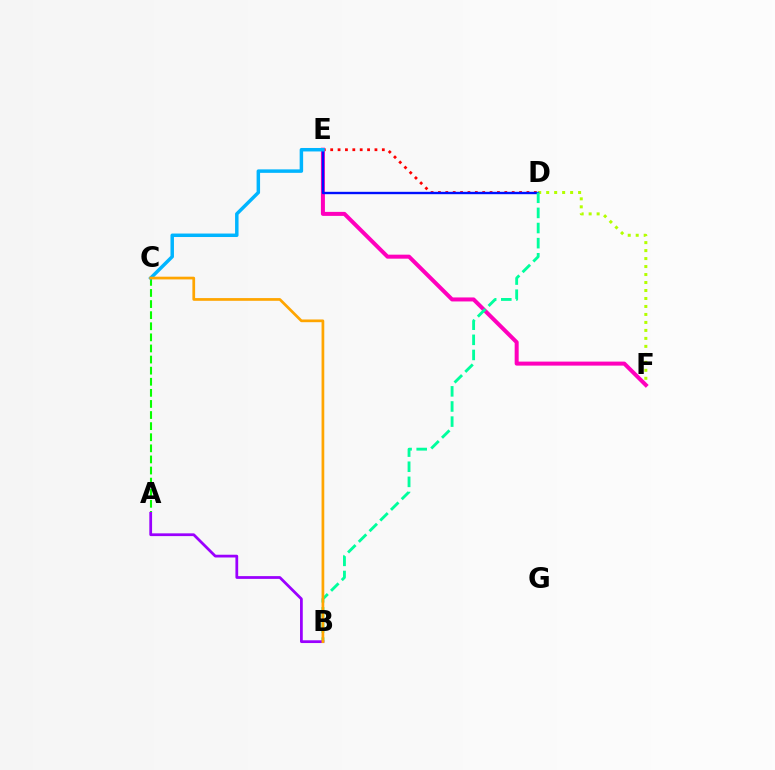{('D', 'F'): [{'color': '#b3ff00', 'line_style': 'dotted', 'thickness': 2.17}], ('D', 'E'): [{'color': '#ff0000', 'line_style': 'dotted', 'thickness': 2.0}, {'color': '#0010ff', 'line_style': 'solid', 'thickness': 1.71}], ('E', 'F'): [{'color': '#ff00bd', 'line_style': 'solid', 'thickness': 2.89}], ('B', 'D'): [{'color': '#00ff9d', 'line_style': 'dashed', 'thickness': 2.05}], ('A', 'C'): [{'color': '#08ff00', 'line_style': 'dashed', 'thickness': 1.51}], ('A', 'B'): [{'color': '#9b00ff', 'line_style': 'solid', 'thickness': 1.99}], ('C', 'E'): [{'color': '#00b5ff', 'line_style': 'solid', 'thickness': 2.5}], ('B', 'C'): [{'color': '#ffa500', 'line_style': 'solid', 'thickness': 1.96}]}